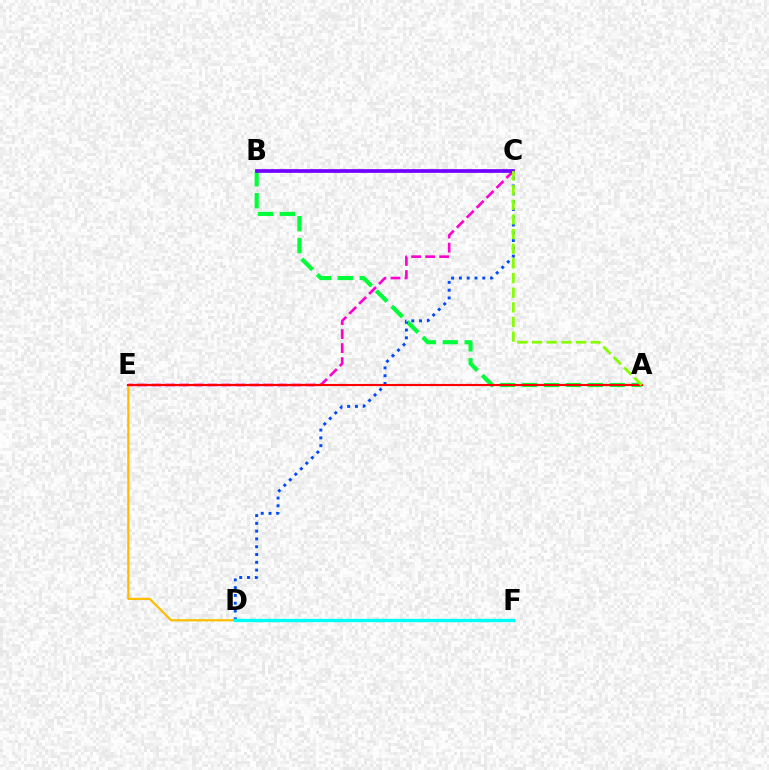{('C', 'E'): [{'color': '#ff00cf', 'line_style': 'dashed', 'thickness': 1.91}], ('D', 'E'): [{'color': '#ffbd00', 'line_style': 'solid', 'thickness': 1.61}], ('A', 'B'): [{'color': '#00ff39', 'line_style': 'dashed', 'thickness': 2.98}], ('C', 'D'): [{'color': '#004bff', 'line_style': 'dotted', 'thickness': 2.12}], ('A', 'E'): [{'color': '#ff0000', 'line_style': 'solid', 'thickness': 1.55}], ('B', 'C'): [{'color': '#7200ff', 'line_style': 'solid', 'thickness': 2.66}], ('A', 'C'): [{'color': '#84ff00', 'line_style': 'dashed', 'thickness': 1.99}], ('D', 'F'): [{'color': '#00fff6', 'line_style': 'solid', 'thickness': 2.45}]}